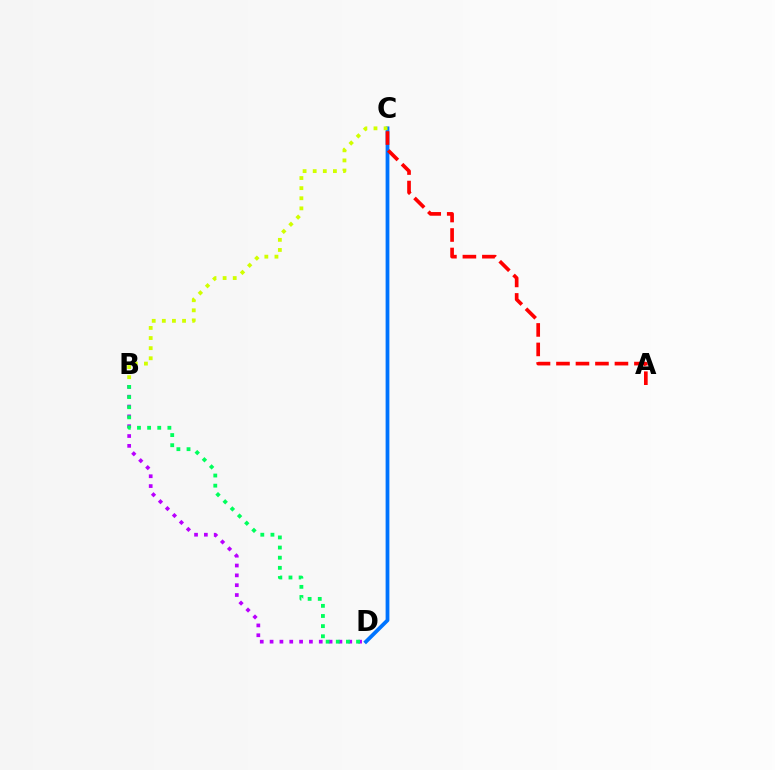{('B', 'D'): [{'color': '#b900ff', 'line_style': 'dotted', 'thickness': 2.67}, {'color': '#00ff5c', 'line_style': 'dotted', 'thickness': 2.75}], ('C', 'D'): [{'color': '#0074ff', 'line_style': 'solid', 'thickness': 2.72}], ('B', 'C'): [{'color': '#d1ff00', 'line_style': 'dotted', 'thickness': 2.75}], ('A', 'C'): [{'color': '#ff0000', 'line_style': 'dashed', 'thickness': 2.65}]}